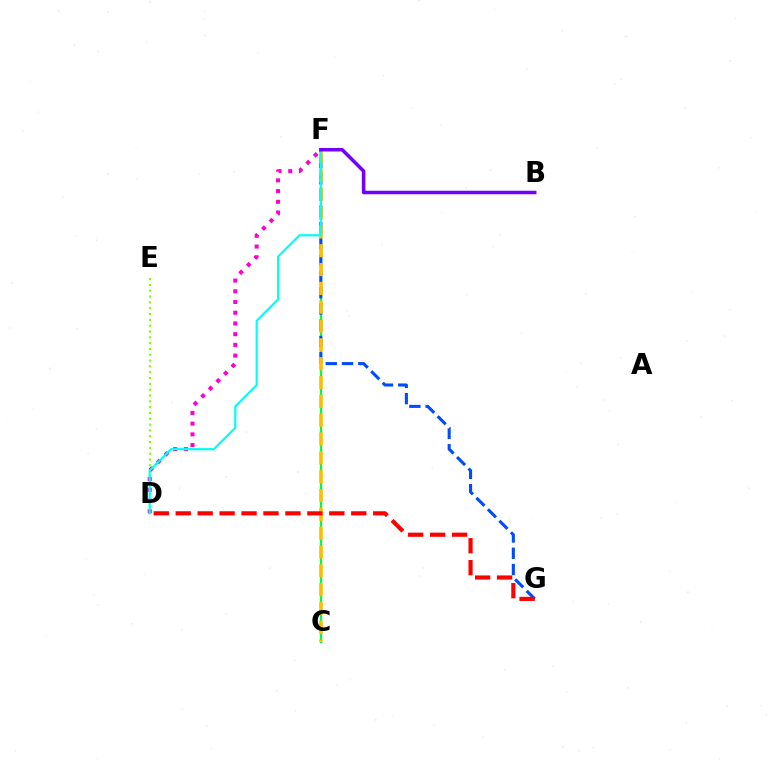{('C', 'F'): [{'color': '#00ff39', 'line_style': 'solid', 'thickness': 1.6}, {'color': '#ffbd00', 'line_style': 'dashed', 'thickness': 2.56}], ('D', 'E'): [{'color': '#84ff00', 'line_style': 'dotted', 'thickness': 1.58}], ('D', 'F'): [{'color': '#ff00cf', 'line_style': 'dotted', 'thickness': 2.91}, {'color': '#00fff6', 'line_style': 'solid', 'thickness': 1.57}], ('F', 'G'): [{'color': '#004bff', 'line_style': 'dashed', 'thickness': 2.21}], ('B', 'F'): [{'color': '#7200ff', 'line_style': 'solid', 'thickness': 2.53}], ('D', 'G'): [{'color': '#ff0000', 'line_style': 'dashed', 'thickness': 2.98}]}